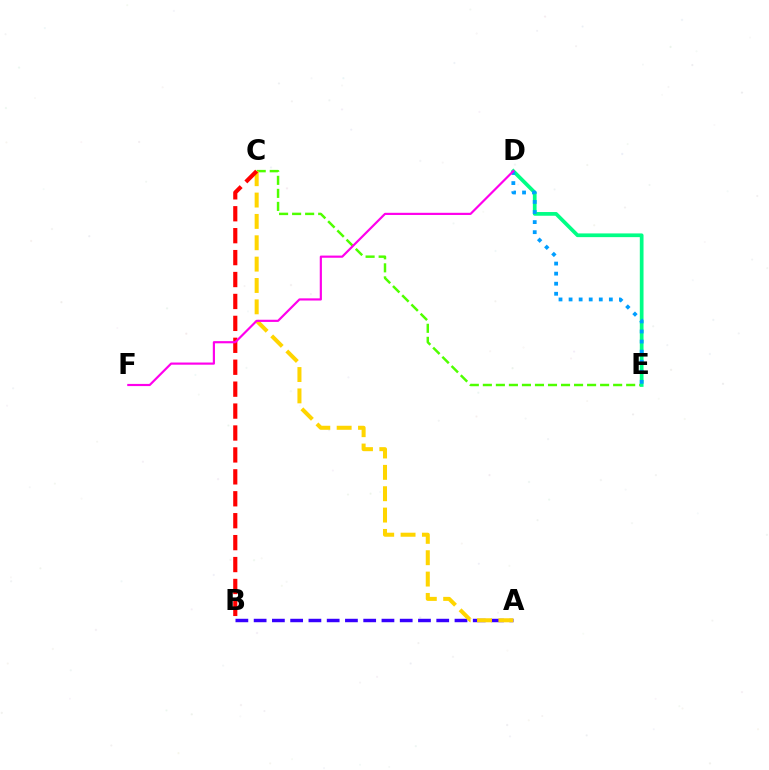{('C', 'E'): [{'color': '#4fff00', 'line_style': 'dashed', 'thickness': 1.77}], ('D', 'E'): [{'color': '#00ff86', 'line_style': 'solid', 'thickness': 2.68}, {'color': '#009eff', 'line_style': 'dotted', 'thickness': 2.74}], ('A', 'B'): [{'color': '#3700ff', 'line_style': 'dashed', 'thickness': 2.48}], ('A', 'C'): [{'color': '#ffd500', 'line_style': 'dashed', 'thickness': 2.9}], ('B', 'C'): [{'color': '#ff0000', 'line_style': 'dashed', 'thickness': 2.98}], ('D', 'F'): [{'color': '#ff00ed', 'line_style': 'solid', 'thickness': 1.57}]}